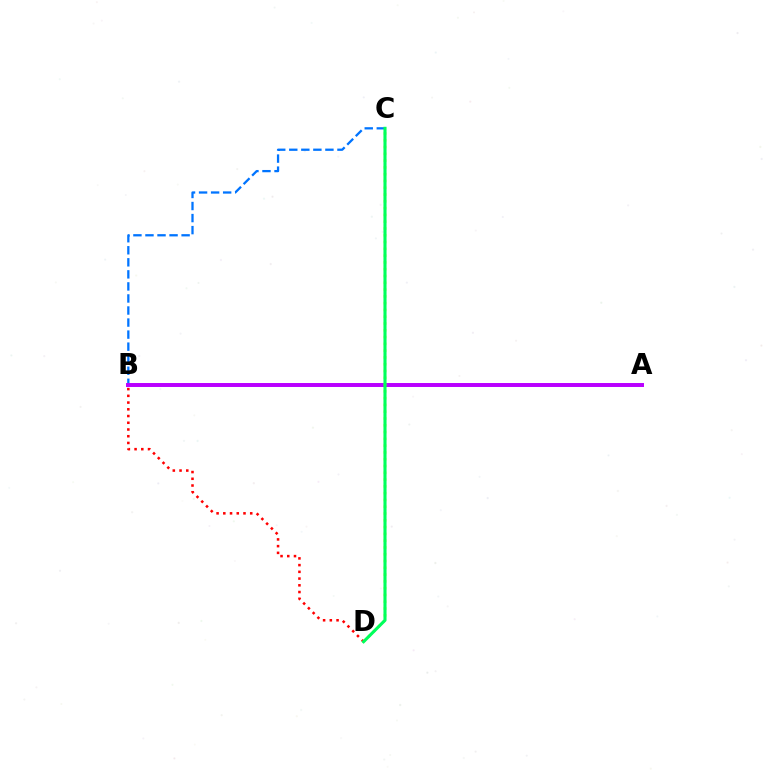{('B', 'C'): [{'color': '#0074ff', 'line_style': 'dashed', 'thickness': 1.64}], ('B', 'D'): [{'color': '#ff0000', 'line_style': 'dotted', 'thickness': 1.83}], ('A', 'B'): [{'color': '#b900ff', 'line_style': 'solid', 'thickness': 2.85}], ('C', 'D'): [{'color': '#d1ff00', 'line_style': 'dotted', 'thickness': 1.84}, {'color': '#00ff5c', 'line_style': 'solid', 'thickness': 2.23}]}